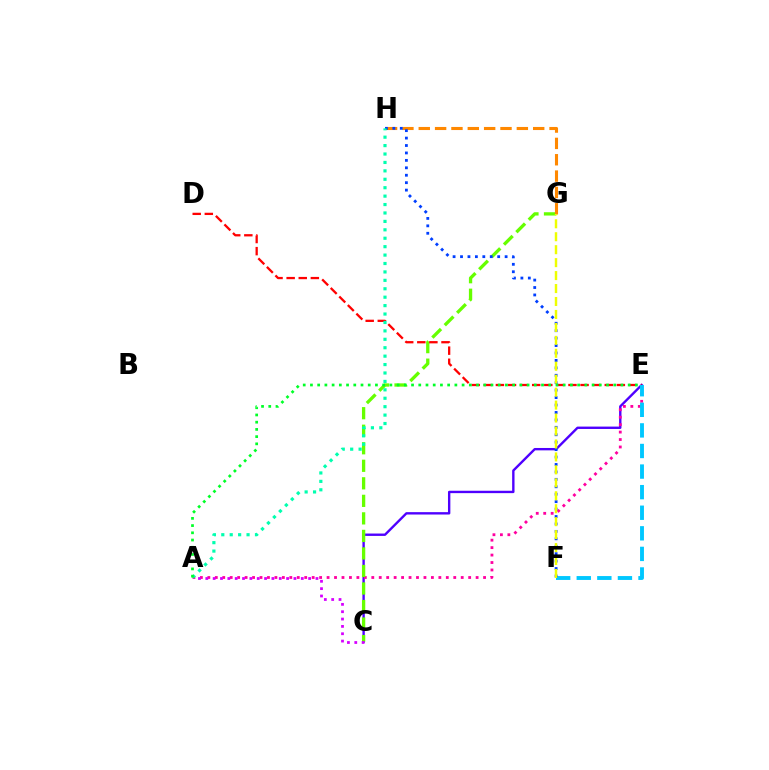{('C', 'E'): [{'color': '#4f00ff', 'line_style': 'solid', 'thickness': 1.71}], ('A', 'E'): [{'color': '#ff00a0', 'line_style': 'dotted', 'thickness': 2.02}, {'color': '#00ff27', 'line_style': 'dotted', 'thickness': 1.96}], ('C', 'G'): [{'color': '#66ff00', 'line_style': 'dashed', 'thickness': 2.38}], ('D', 'E'): [{'color': '#ff0000', 'line_style': 'dashed', 'thickness': 1.64}], ('E', 'F'): [{'color': '#00c7ff', 'line_style': 'dashed', 'thickness': 2.8}], ('G', 'H'): [{'color': '#ff8800', 'line_style': 'dashed', 'thickness': 2.22}], ('A', 'C'): [{'color': '#d600ff', 'line_style': 'dotted', 'thickness': 2.0}], ('F', 'H'): [{'color': '#003fff', 'line_style': 'dotted', 'thickness': 2.02}], ('F', 'G'): [{'color': '#eeff00', 'line_style': 'dashed', 'thickness': 1.76}], ('A', 'H'): [{'color': '#00ffaf', 'line_style': 'dotted', 'thickness': 2.29}]}